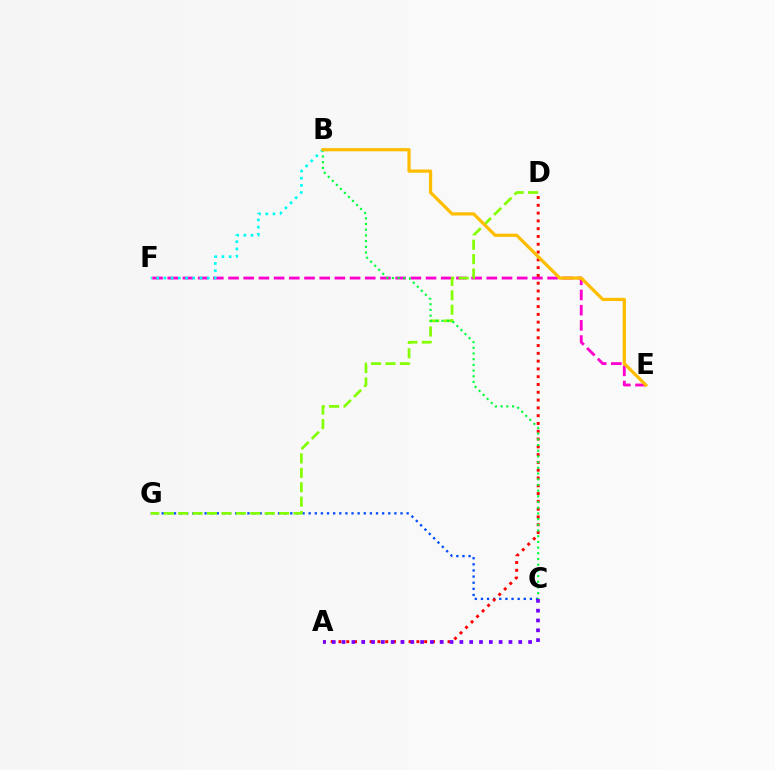{('C', 'G'): [{'color': '#004bff', 'line_style': 'dotted', 'thickness': 1.66}], ('E', 'F'): [{'color': '#ff00cf', 'line_style': 'dashed', 'thickness': 2.06}], ('A', 'D'): [{'color': '#ff0000', 'line_style': 'dotted', 'thickness': 2.12}], ('A', 'C'): [{'color': '#7200ff', 'line_style': 'dotted', 'thickness': 2.67}], ('D', 'G'): [{'color': '#84ff00', 'line_style': 'dashed', 'thickness': 1.96}], ('B', 'C'): [{'color': '#00ff39', 'line_style': 'dotted', 'thickness': 1.55}], ('B', 'F'): [{'color': '#00fff6', 'line_style': 'dotted', 'thickness': 1.96}], ('B', 'E'): [{'color': '#ffbd00', 'line_style': 'solid', 'thickness': 2.33}]}